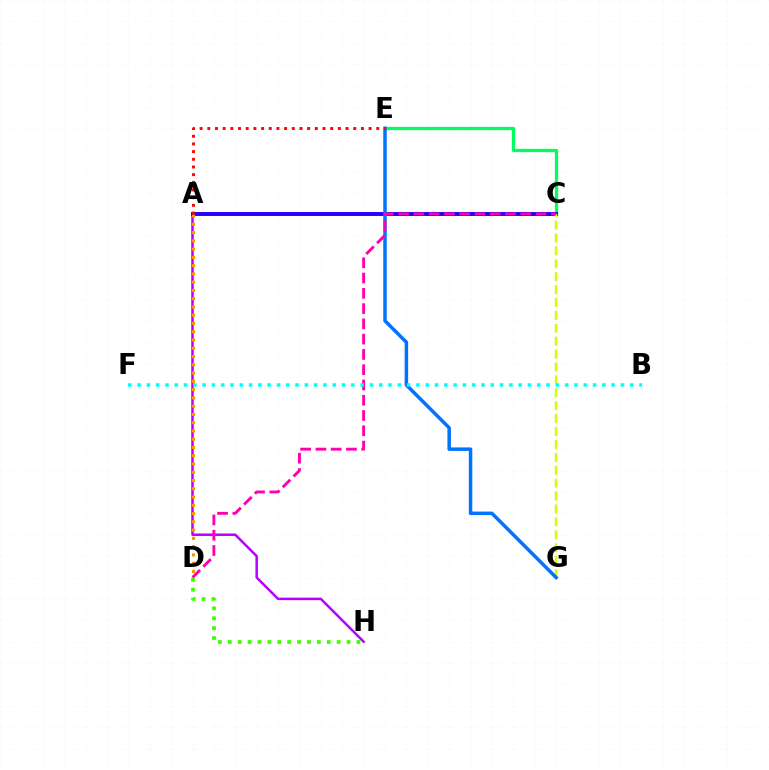{('C', 'E'): [{'color': '#00ff5c', 'line_style': 'solid', 'thickness': 2.36}], ('A', 'H'): [{'color': '#b900ff', 'line_style': 'solid', 'thickness': 1.8}], ('A', 'C'): [{'color': '#2500ff', 'line_style': 'solid', 'thickness': 2.82}], ('C', 'G'): [{'color': '#d1ff00', 'line_style': 'dashed', 'thickness': 1.75}], ('A', 'D'): [{'color': '#ff9400', 'line_style': 'dotted', 'thickness': 2.25}], ('D', 'H'): [{'color': '#3dff00', 'line_style': 'dotted', 'thickness': 2.69}], ('E', 'G'): [{'color': '#0074ff', 'line_style': 'solid', 'thickness': 2.52}], ('C', 'D'): [{'color': '#ff00ac', 'line_style': 'dashed', 'thickness': 2.07}], ('B', 'F'): [{'color': '#00fff6', 'line_style': 'dotted', 'thickness': 2.53}], ('A', 'E'): [{'color': '#ff0000', 'line_style': 'dotted', 'thickness': 2.09}]}